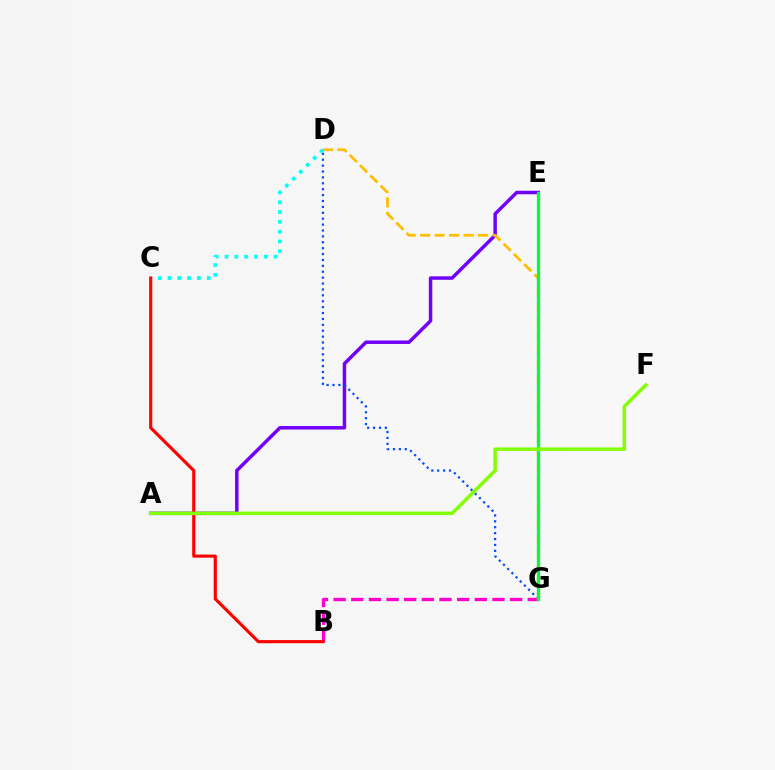{('A', 'E'): [{'color': '#7200ff', 'line_style': 'solid', 'thickness': 2.51}], ('D', 'G'): [{'color': '#004bff', 'line_style': 'dotted', 'thickness': 1.6}, {'color': '#ffbd00', 'line_style': 'dashed', 'thickness': 1.97}], ('B', 'G'): [{'color': '#ff00cf', 'line_style': 'dashed', 'thickness': 2.4}], ('C', 'D'): [{'color': '#00fff6', 'line_style': 'dotted', 'thickness': 2.66}], ('B', 'C'): [{'color': '#ff0000', 'line_style': 'solid', 'thickness': 2.25}], ('E', 'G'): [{'color': '#00ff39', 'line_style': 'solid', 'thickness': 2.33}], ('A', 'F'): [{'color': '#84ff00', 'line_style': 'solid', 'thickness': 2.51}]}